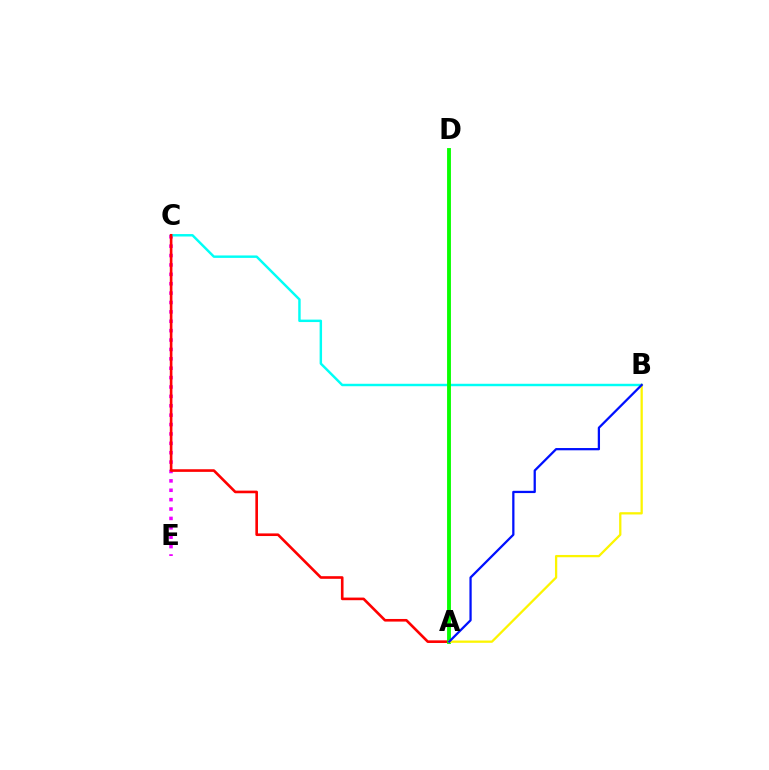{('C', 'E'): [{'color': '#ee00ff', 'line_style': 'dotted', 'thickness': 2.55}], ('B', 'C'): [{'color': '#00fff6', 'line_style': 'solid', 'thickness': 1.76}], ('A', 'C'): [{'color': '#ff0000', 'line_style': 'solid', 'thickness': 1.89}], ('A', 'D'): [{'color': '#08ff00', 'line_style': 'solid', 'thickness': 2.78}], ('A', 'B'): [{'color': '#fcf500', 'line_style': 'solid', 'thickness': 1.64}, {'color': '#0010ff', 'line_style': 'solid', 'thickness': 1.63}]}